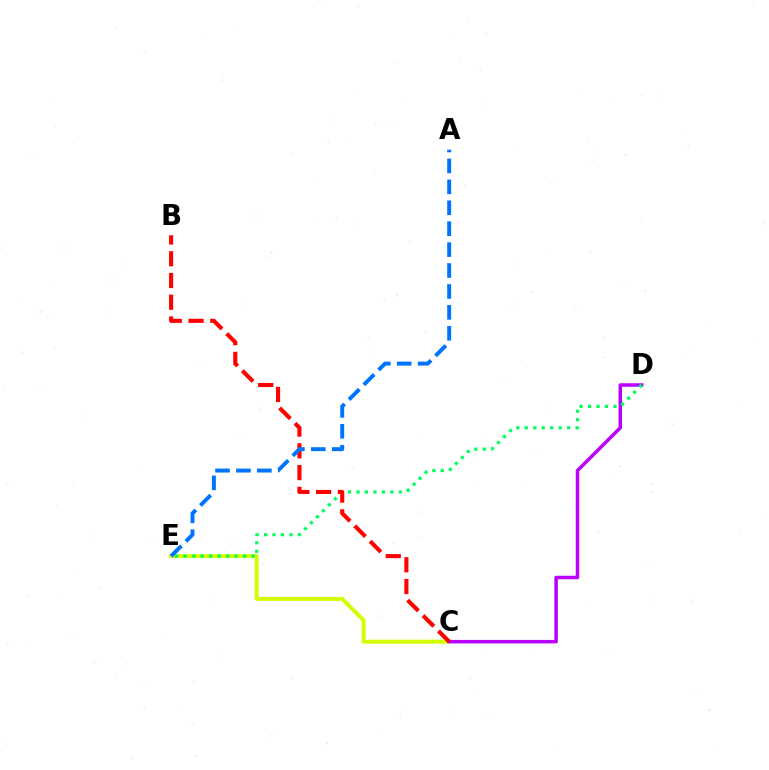{('C', 'E'): [{'color': '#d1ff00', 'line_style': 'solid', 'thickness': 2.84}], ('C', 'D'): [{'color': '#b900ff', 'line_style': 'solid', 'thickness': 2.52}], ('D', 'E'): [{'color': '#00ff5c', 'line_style': 'dotted', 'thickness': 2.3}], ('B', 'C'): [{'color': '#ff0000', 'line_style': 'dashed', 'thickness': 2.96}], ('A', 'E'): [{'color': '#0074ff', 'line_style': 'dashed', 'thickness': 2.84}]}